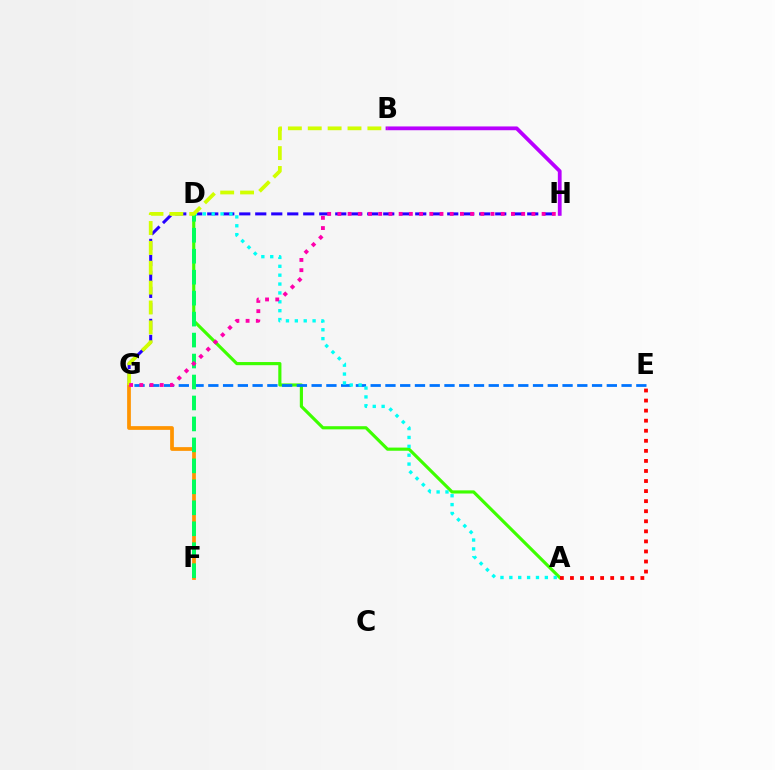{('A', 'D'): [{'color': '#3dff00', 'line_style': 'solid', 'thickness': 2.27}, {'color': '#00fff6', 'line_style': 'dotted', 'thickness': 2.41}], ('E', 'G'): [{'color': '#0074ff', 'line_style': 'dashed', 'thickness': 2.0}], ('G', 'H'): [{'color': '#2500ff', 'line_style': 'dashed', 'thickness': 2.17}, {'color': '#ff00ac', 'line_style': 'dotted', 'thickness': 2.77}], ('F', 'G'): [{'color': '#ff9400', 'line_style': 'solid', 'thickness': 2.69}], ('B', 'H'): [{'color': '#b900ff', 'line_style': 'solid', 'thickness': 2.72}], ('A', 'E'): [{'color': '#ff0000', 'line_style': 'dotted', 'thickness': 2.73}], ('D', 'F'): [{'color': '#00ff5c', 'line_style': 'dashed', 'thickness': 2.85}], ('B', 'G'): [{'color': '#d1ff00', 'line_style': 'dashed', 'thickness': 2.7}]}